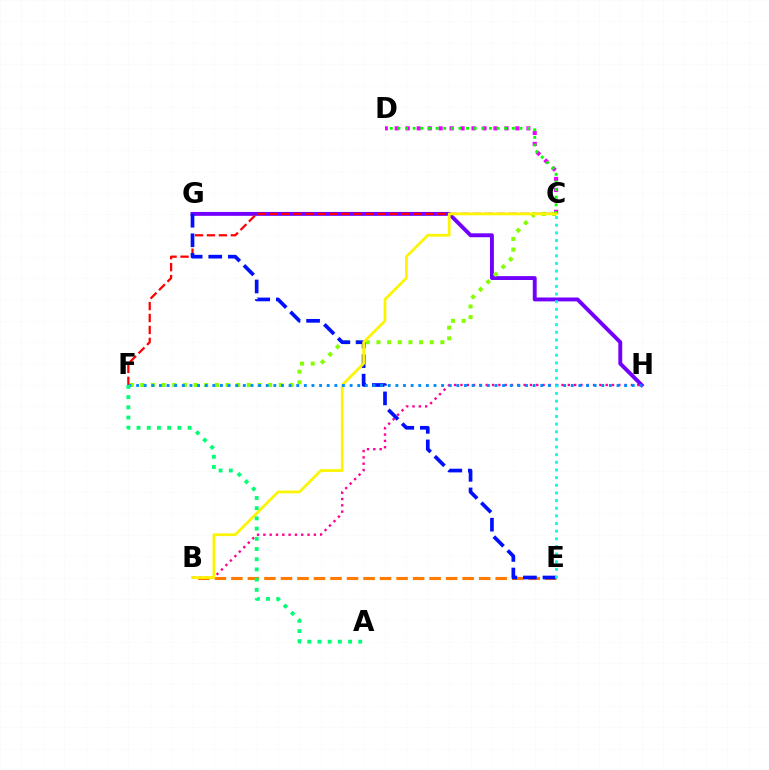{('C', 'D'): [{'color': '#ee00ff', 'line_style': 'dotted', 'thickness': 2.98}, {'color': '#08ff00', 'line_style': 'dotted', 'thickness': 2.07}], ('B', 'H'): [{'color': '#ff0094', 'line_style': 'dotted', 'thickness': 1.72}], ('B', 'E'): [{'color': '#ff7c00', 'line_style': 'dashed', 'thickness': 2.24}], ('G', 'H'): [{'color': '#7200ff', 'line_style': 'solid', 'thickness': 2.8}], ('C', 'F'): [{'color': '#84ff00', 'line_style': 'dotted', 'thickness': 2.9}, {'color': '#ff0000', 'line_style': 'dashed', 'thickness': 1.62}], ('E', 'G'): [{'color': '#0010ff', 'line_style': 'dashed', 'thickness': 2.66}], ('B', 'C'): [{'color': '#fcf500', 'line_style': 'solid', 'thickness': 1.97}], ('F', 'H'): [{'color': '#008cff', 'line_style': 'dotted', 'thickness': 2.07}], ('C', 'E'): [{'color': '#00fff6', 'line_style': 'dotted', 'thickness': 2.08}], ('A', 'F'): [{'color': '#00ff74', 'line_style': 'dotted', 'thickness': 2.77}]}